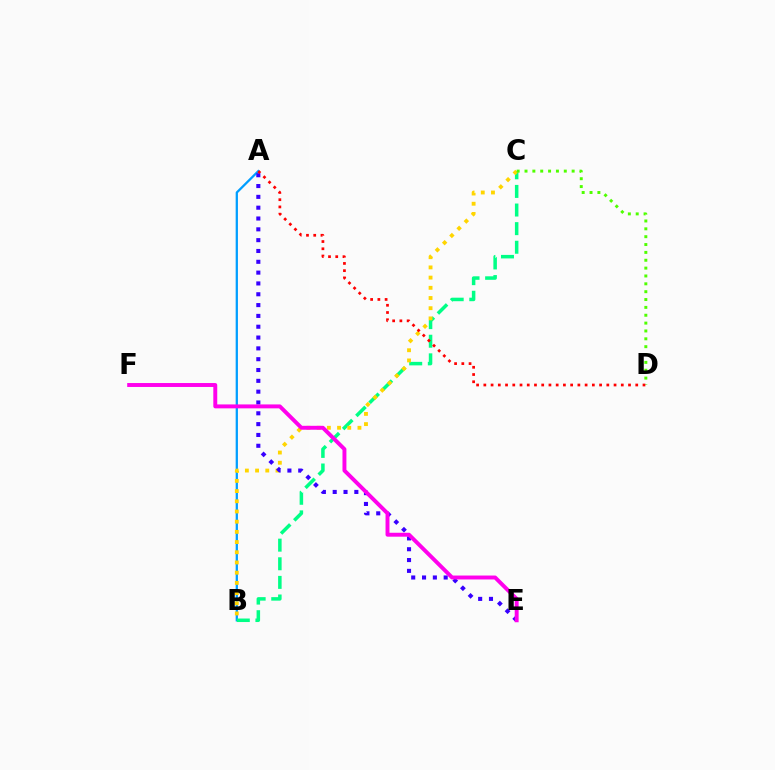{('A', 'B'): [{'color': '#009eff', 'line_style': 'solid', 'thickness': 1.64}], ('B', 'C'): [{'color': '#00ff86', 'line_style': 'dashed', 'thickness': 2.53}, {'color': '#ffd500', 'line_style': 'dotted', 'thickness': 2.77}], ('A', 'E'): [{'color': '#3700ff', 'line_style': 'dotted', 'thickness': 2.94}], ('E', 'F'): [{'color': '#ff00ed', 'line_style': 'solid', 'thickness': 2.83}], ('C', 'D'): [{'color': '#4fff00', 'line_style': 'dotted', 'thickness': 2.13}], ('A', 'D'): [{'color': '#ff0000', 'line_style': 'dotted', 'thickness': 1.97}]}